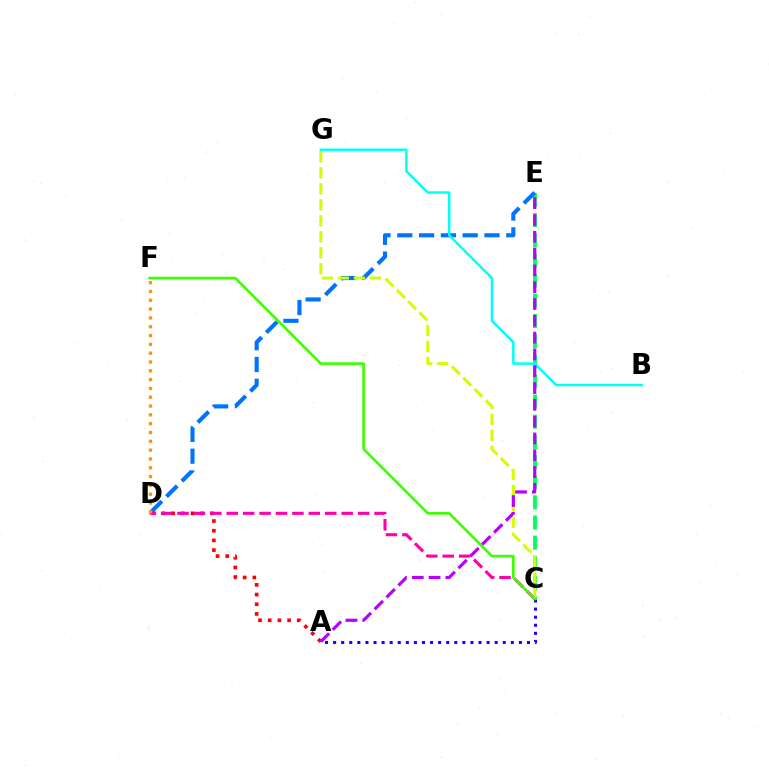{('C', 'E'): [{'color': '#00ff5c', 'line_style': 'dashed', 'thickness': 2.74}], ('A', 'D'): [{'color': '#ff0000', 'line_style': 'dotted', 'thickness': 2.63}], ('D', 'E'): [{'color': '#0074ff', 'line_style': 'dashed', 'thickness': 2.96}], ('A', 'C'): [{'color': '#2500ff', 'line_style': 'dotted', 'thickness': 2.2}], ('C', 'D'): [{'color': '#ff00ac', 'line_style': 'dashed', 'thickness': 2.23}], ('B', 'G'): [{'color': '#00fff6', 'line_style': 'solid', 'thickness': 1.77}], ('C', 'G'): [{'color': '#d1ff00', 'line_style': 'dashed', 'thickness': 2.17}], ('C', 'F'): [{'color': '#3dff00', 'line_style': 'solid', 'thickness': 1.91}], ('A', 'E'): [{'color': '#b900ff', 'line_style': 'dashed', 'thickness': 2.28}], ('D', 'F'): [{'color': '#ff9400', 'line_style': 'dotted', 'thickness': 2.39}]}